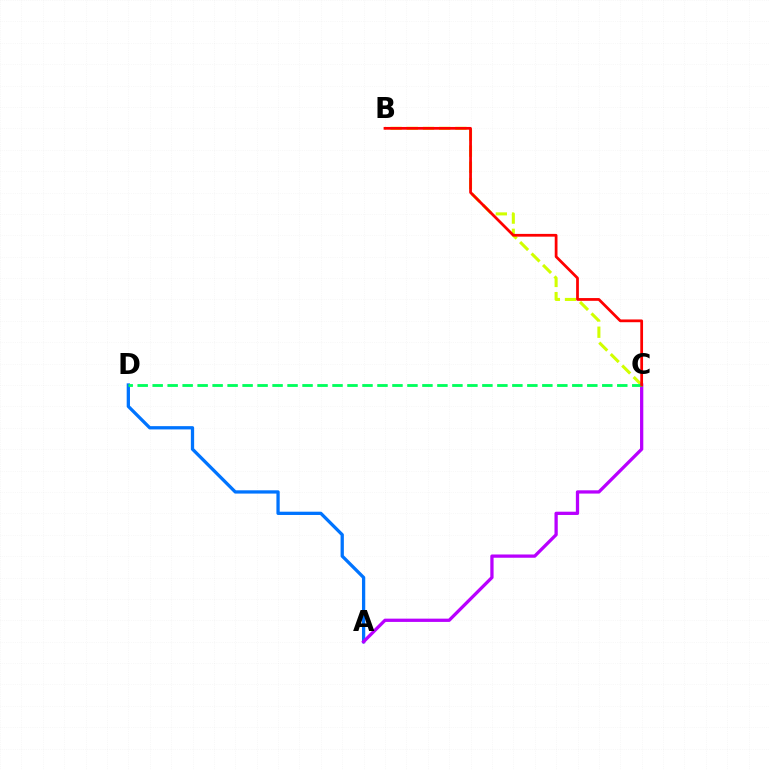{('A', 'D'): [{'color': '#0074ff', 'line_style': 'solid', 'thickness': 2.36}], ('B', 'C'): [{'color': '#d1ff00', 'line_style': 'dashed', 'thickness': 2.2}, {'color': '#ff0000', 'line_style': 'solid', 'thickness': 1.99}], ('A', 'C'): [{'color': '#b900ff', 'line_style': 'solid', 'thickness': 2.36}], ('C', 'D'): [{'color': '#00ff5c', 'line_style': 'dashed', 'thickness': 2.04}]}